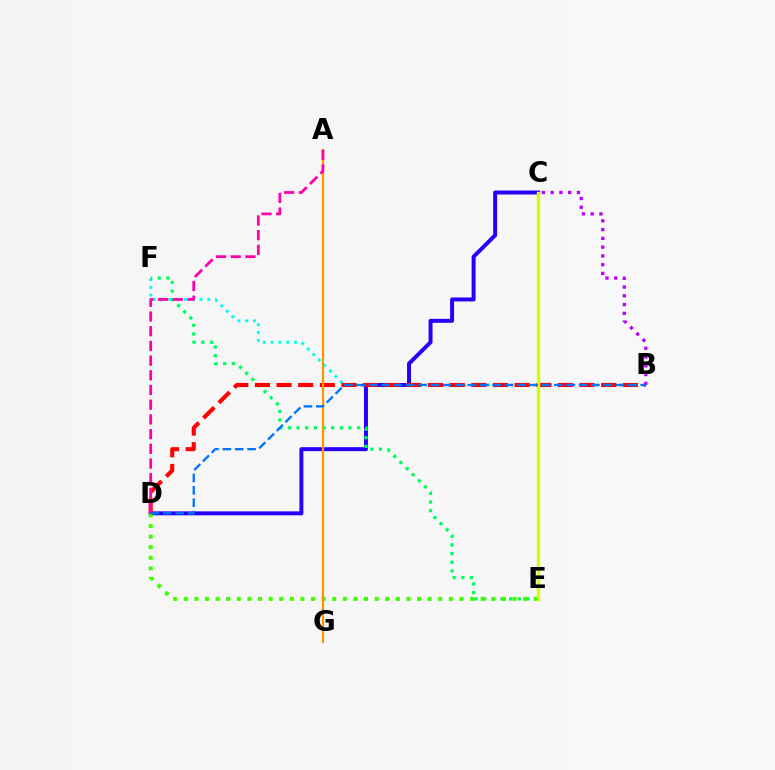{('B', 'F'): [{'color': '#00fff6', 'line_style': 'dotted', 'thickness': 2.12}], ('C', 'D'): [{'color': '#2500ff', 'line_style': 'solid', 'thickness': 2.86}], ('E', 'F'): [{'color': '#00ff5c', 'line_style': 'dotted', 'thickness': 2.35}], ('D', 'E'): [{'color': '#3dff00', 'line_style': 'dotted', 'thickness': 2.88}], ('B', 'D'): [{'color': '#ff0000', 'line_style': 'dashed', 'thickness': 2.94}, {'color': '#0074ff', 'line_style': 'dashed', 'thickness': 1.68}], ('A', 'G'): [{'color': '#ff9400', 'line_style': 'solid', 'thickness': 1.59}], ('B', 'C'): [{'color': '#b900ff', 'line_style': 'dotted', 'thickness': 2.38}], ('C', 'E'): [{'color': '#d1ff00', 'line_style': 'solid', 'thickness': 2.44}], ('A', 'D'): [{'color': '#ff00ac', 'line_style': 'dashed', 'thickness': 2.0}]}